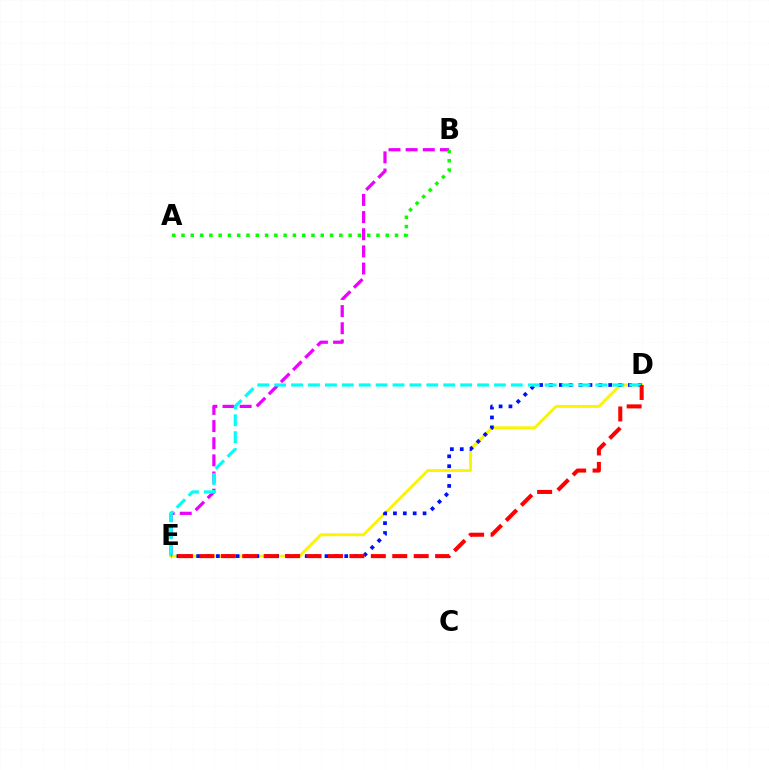{('B', 'E'): [{'color': '#ee00ff', 'line_style': 'dashed', 'thickness': 2.33}], ('D', 'E'): [{'color': '#fcf500', 'line_style': 'solid', 'thickness': 2.09}, {'color': '#0010ff', 'line_style': 'dotted', 'thickness': 2.68}, {'color': '#00fff6', 'line_style': 'dashed', 'thickness': 2.3}, {'color': '#ff0000', 'line_style': 'dashed', 'thickness': 2.91}], ('A', 'B'): [{'color': '#08ff00', 'line_style': 'dotted', 'thickness': 2.52}]}